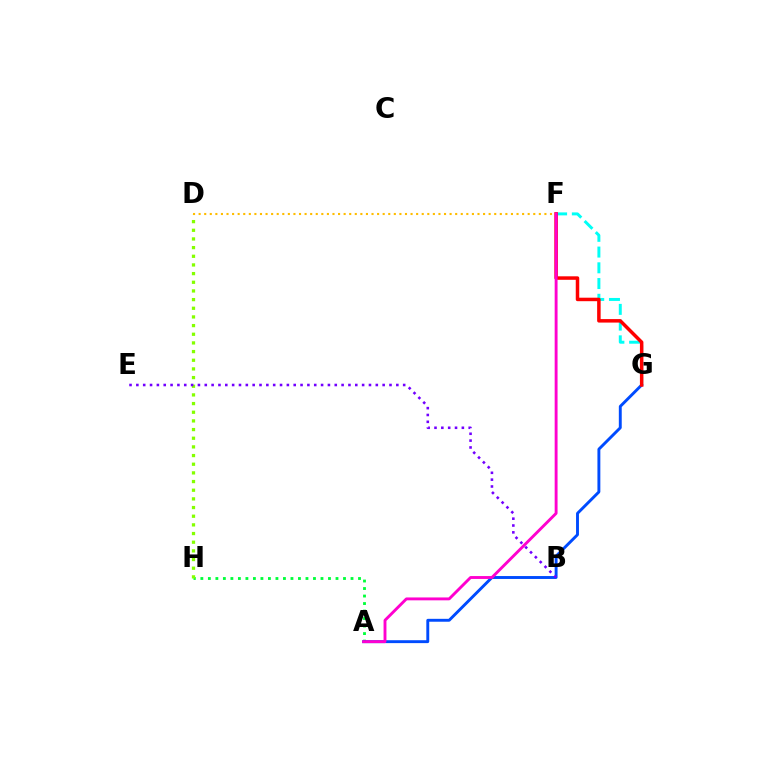{('A', 'H'): [{'color': '#00ff39', 'line_style': 'dotted', 'thickness': 2.04}], ('F', 'G'): [{'color': '#00fff6', 'line_style': 'dashed', 'thickness': 2.14}, {'color': '#ff0000', 'line_style': 'solid', 'thickness': 2.52}], ('D', 'H'): [{'color': '#84ff00', 'line_style': 'dotted', 'thickness': 2.35}], ('D', 'F'): [{'color': '#ffbd00', 'line_style': 'dotted', 'thickness': 1.52}], ('A', 'G'): [{'color': '#004bff', 'line_style': 'solid', 'thickness': 2.09}], ('A', 'F'): [{'color': '#ff00cf', 'line_style': 'solid', 'thickness': 2.08}], ('B', 'E'): [{'color': '#7200ff', 'line_style': 'dotted', 'thickness': 1.86}]}